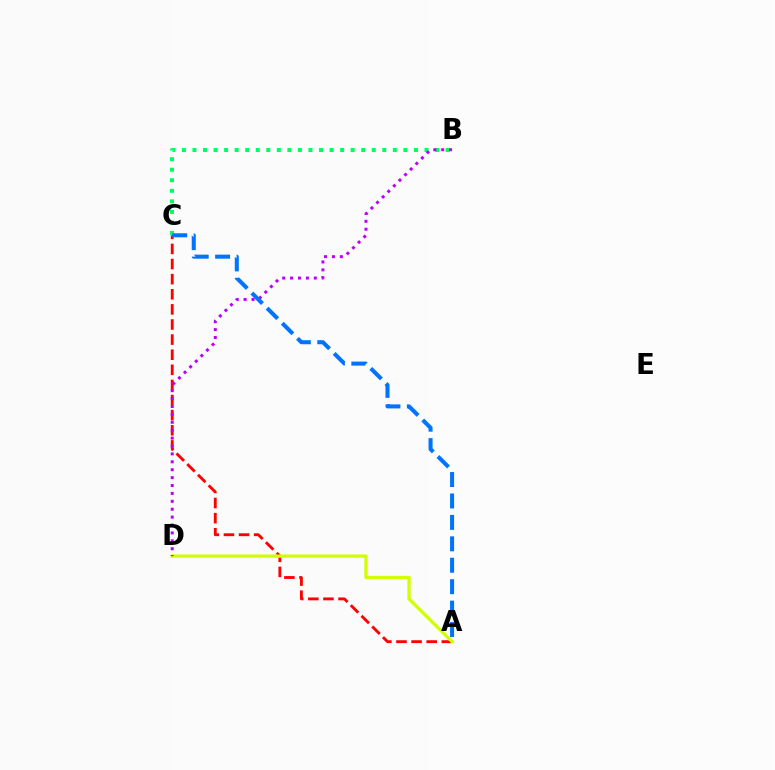{('B', 'C'): [{'color': '#00ff5c', 'line_style': 'dotted', 'thickness': 2.87}], ('A', 'C'): [{'color': '#ff0000', 'line_style': 'dashed', 'thickness': 2.05}, {'color': '#0074ff', 'line_style': 'dashed', 'thickness': 2.91}], ('A', 'D'): [{'color': '#d1ff00', 'line_style': 'solid', 'thickness': 2.37}], ('B', 'D'): [{'color': '#b900ff', 'line_style': 'dotted', 'thickness': 2.15}]}